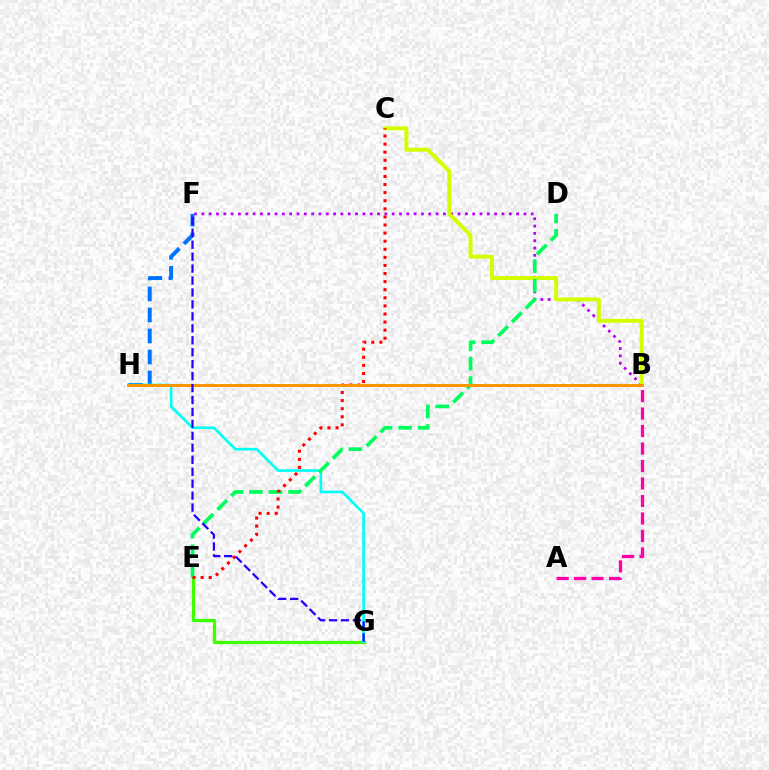{('E', 'G'): [{'color': '#3dff00', 'line_style': 'solid', 'thickness': 2.34}], ('B', 'F'): [{'color': '#b900ff', 'line_style': 'dotted', 'thickness': 1.99}], ('A', 'B'): [{'color': '#ff00ac', 'line_style': 'dashed', 'thickness': 2.38}], ('B', 'C'): [{'color': '#d1ff00', 'line_style': 'solid', 'thickness': 2.83}], ('F', 'H'): [{'color': '#0074ff', 'line_style': 'dashed', 'thickness': 2.86}], ('G', 'H'): [{'color': '#00fff6', 'line_style': 'solid', 'thickness': 1.92}], ('D', 'E'): [{'color': '#00ff5c', 'line_style': 'dashed', 'thickness': 2.65}], ('C', 'E'): [{'color': '#ff0000', 'line_style': 'dotted', 'thickness': 2.2}], ('B', 'H'): [{'color': '#ff9400', 'line_style': 'solid', 'thickness': 2.11}], ('F', 'G'): [{'color': '#2500ff', 'line_style': 'dashed', 'thickness': 1.62}]}